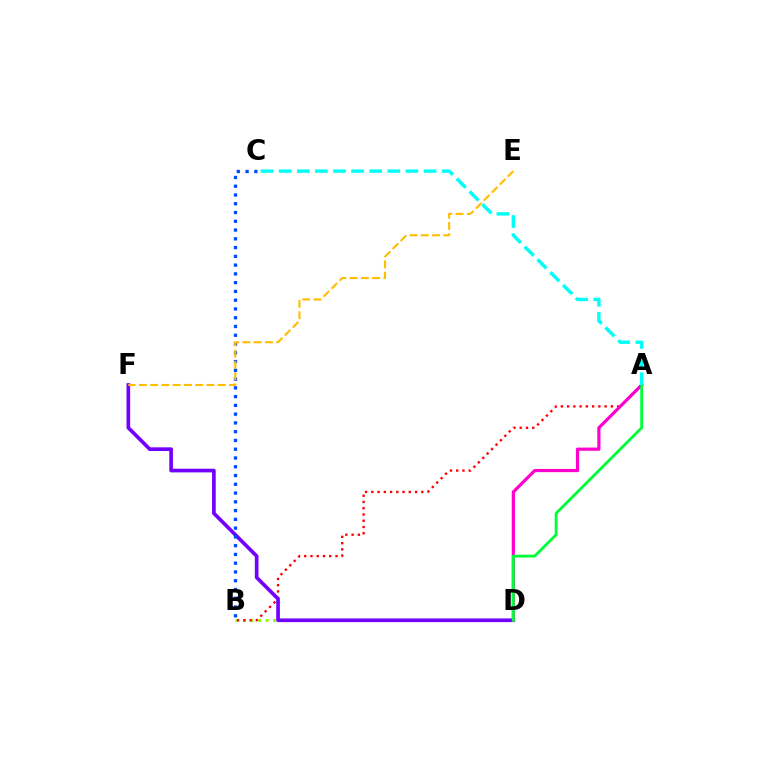{('B', 'D'): [{'color': '#84ff00', 'line_style': 'dotted', 'thickness': 2.05}], ('A', 'B'): [{'color': '#ff0000', 'line_style': 'dotted', 'thickness': 1.7}], ('D', 'F'): [{'color': '#7200ff', 'line_style': 'solid', 'thickness': 2.64}], ('B', 'C'): [{'color': '#004bff', 'line_style': 'dotted', 'thickness': 2.38}], ('A', 'D'): [{'color': '#ff00cf', 'line_style': 'solid', 'thickness': 2.29}, {'color': '#00ff39', 'line_style': 'solid', 'thickness': 2.05}], ('E', 'F'): [{'color': '#ffbd00', 'line_style': 'dashed', 'thickness': 1.53}], ('A', 'C'): [{'color': '#00fff6', 'line_style': 'dashed', 'thickness': 2.46}]}